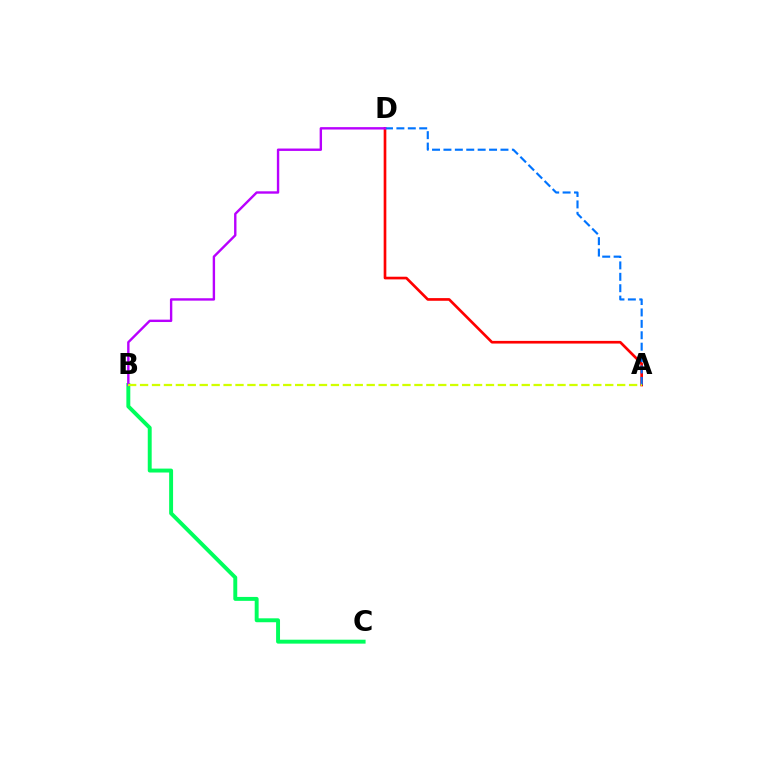{('B', 'C'): [{'color': '#00ff5c', 'line_style': 'solid', 'thickness': 2.83}], ('A', 'D'): [{'color': '#ff0000', 'line_style': 'solid', 'thickness': 1.92}, {'color': '#0074ff', 'line_style': 'dashed', 'thickness': 1.55}], ('B', 'D'): [{'color': '#b900ff', 'line_style': 'solid', 'thickness': 1.72}], ('A', 'B'): [{'color': '#d1ff00', 'line_style': 'dashed', 'thickness': 1.62}]}